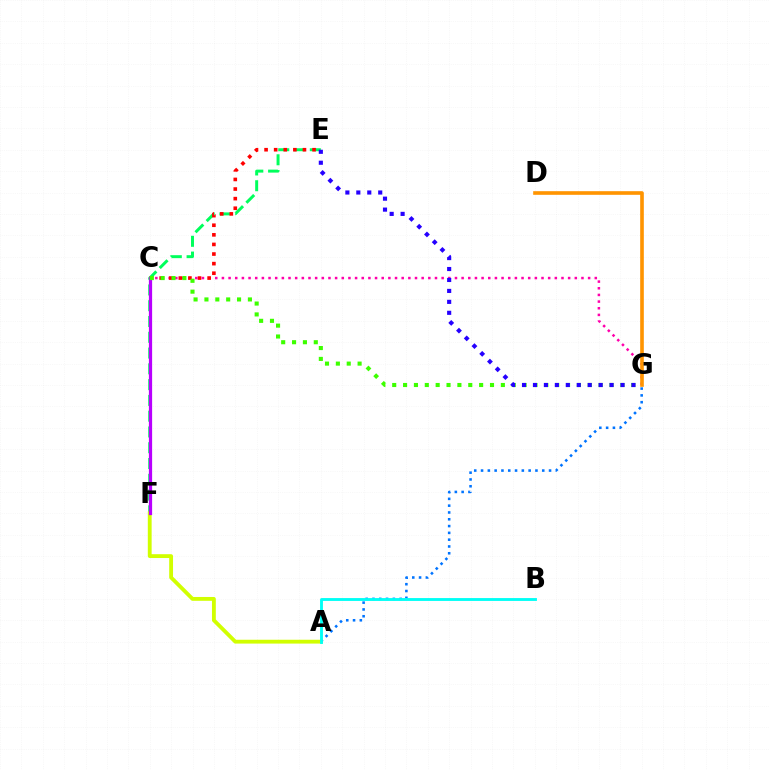{('C', 'G'): [{'color': '#ff00ac', 'line_style': 'dotted', 'thickness': 1.81}, {'color': '#3dff00', 'line_style': 'dotted', 'thickness': 2.95}], ('E', 'F'): [{'color': '#00ff5c', 'line_style': 'dashed', 'thickness': 2.14}], ('A', 'G'): [{'color': '#0074ff', 'line_style': 'dotted', 'thickness': 1.85}], ('C', 'E'): [{'color': '#ff0000', 'line_style': 'dotted', 'thickness': 2.61}], ('A', 'F'): [{'color': '#d1ff00', 'line_style': 'solid', 'thickness': 2.76}], ('C', 'F'): [{'color': '#b900ff', 'line_style': 'solid', 'thickness': 2.33}], ('E', 'G'): [{'color': '#2500ff', 'line_style': 'dotted', 'thickness': 2.97}], ('A', 'B'): [{'color': '#00fff6', 'line_style': 'solid', 'thickness': 2.06}], ('D', 'G'): [{'color': '#ff9400', 'line_style': 'solid', 'thickness': 2.62}]}